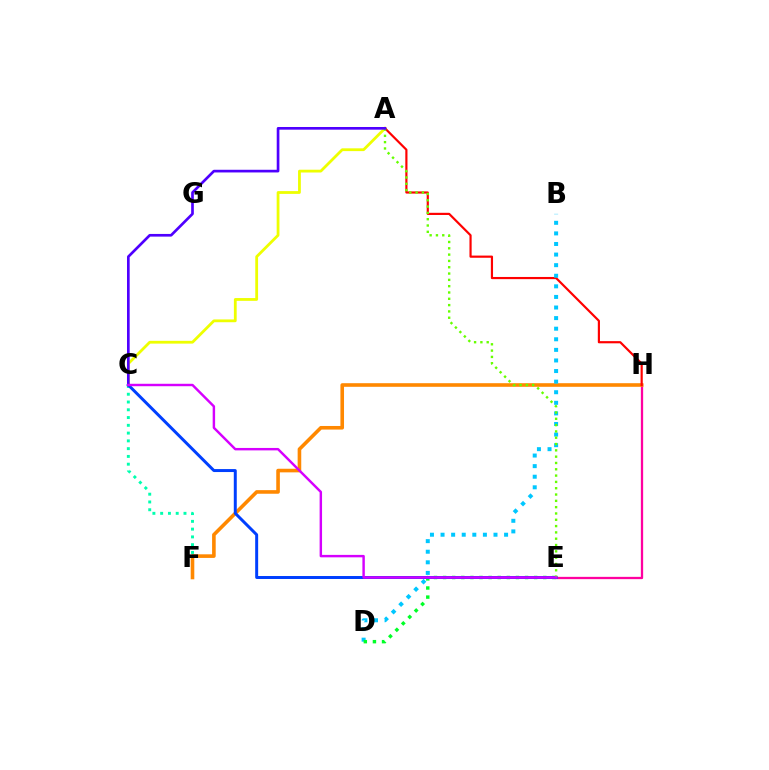{('A', 'C'): [{'color': '#eeff00', 'line_style': 'solid', 'thickness': 2.01}, {'color': '#4f00ff', 'line_style': 'solid', 'thickness': 1.93}], ('E', 'H'): [{'color': '#ff00a0', 'line_style': 'solid', 'thickness': 1.65}], ('C', 'F'): [{'color': '#00ffaf', 'line_style': 'dotted', 'thickness': 2.11}], ('F', 'H'): [{'color': '#ff8800', 'line_style': 'solid', 'thickness': 2.59}], ('A', 'H'): [{'color': '#ff0000', 'line_style': 'solid', 'thickness': 1.57}], ('B', 'D'): [{'color': '#00c7ff', 'line_style': 'dotted', 'thickness': 2.88}], ('D', 'E'): [{'color': '#00ff27', 'line_style': 'dotted', 'thickness': 2.47}], ('C', 'E'): [{'color': '#003fff', 'line_style': 'solid', 'thickness': 2.14}, {'color': '#d600ff', 'line_style': 'solid', 'thickness': 1.75}], ('A', 'E'): [{'color': '#66ff00', 'line_style': 'dotted', 'thickness': 1.71}]}